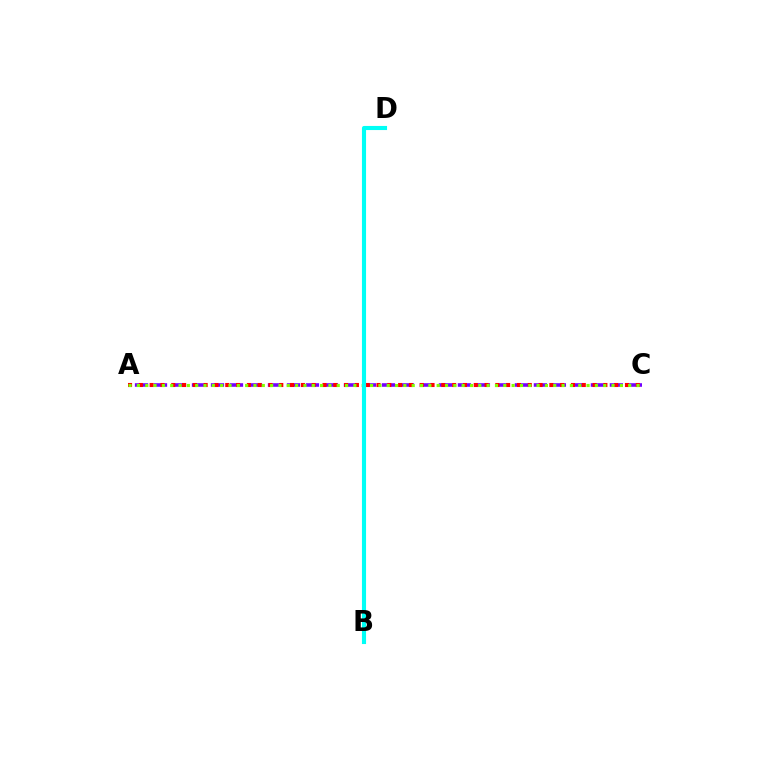{('A', 'C'): [{'color': '#7200ff', 'line_style': 'dashed', 'thickness': 2.58}, {'color': '#ff0000', 'line_style': 'dotted', 'thickness': 2.94}, {'color': '#84ff00', 'line_style': 'dotted', 'thickness': 2.26}], ('B', 'D'): [{'color': '#00fff6', 'line_style': 'solid', 'thickness': 2.96}]}